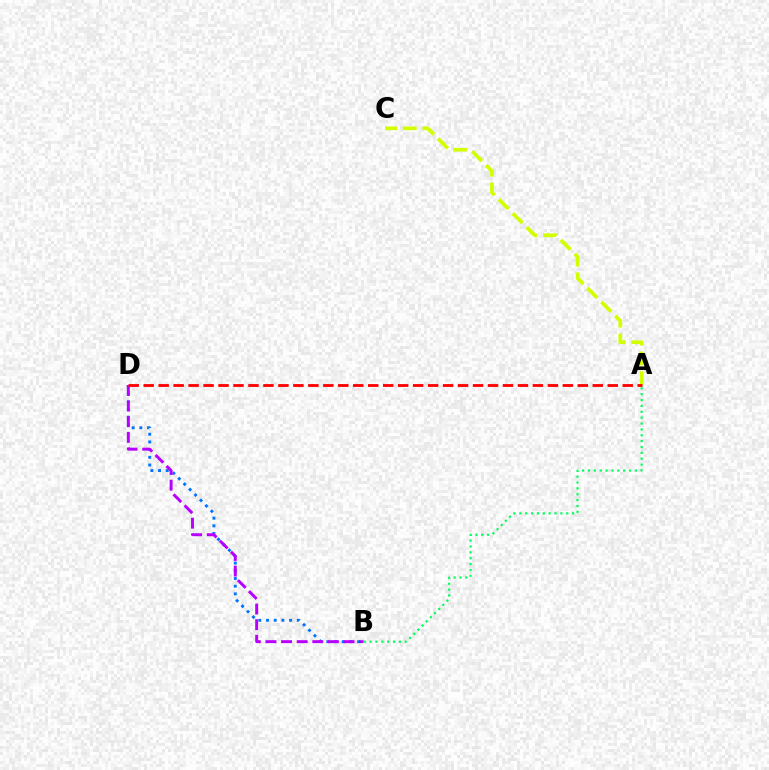{('B', 'D'): [{'color': '#0074ff', 'line_style': 'dotted', 'thickness': 2.09}, {'color': '#b900ff', 'line_style': 'dashed', 'thickness': 2.12}], ('A', 'C'): [{'color': '#d1ff00', 'line_style': 'dashed', 'thickness': 2.68}], ('A', 'D'): [{'color': '#ff0000', 'line_style': 'dashed', 'thickness': 2.03}], ('A', 'B'): [{'color': '#00ff5c', 'line_style': 'dotted', 'thickness': 1.59}]}